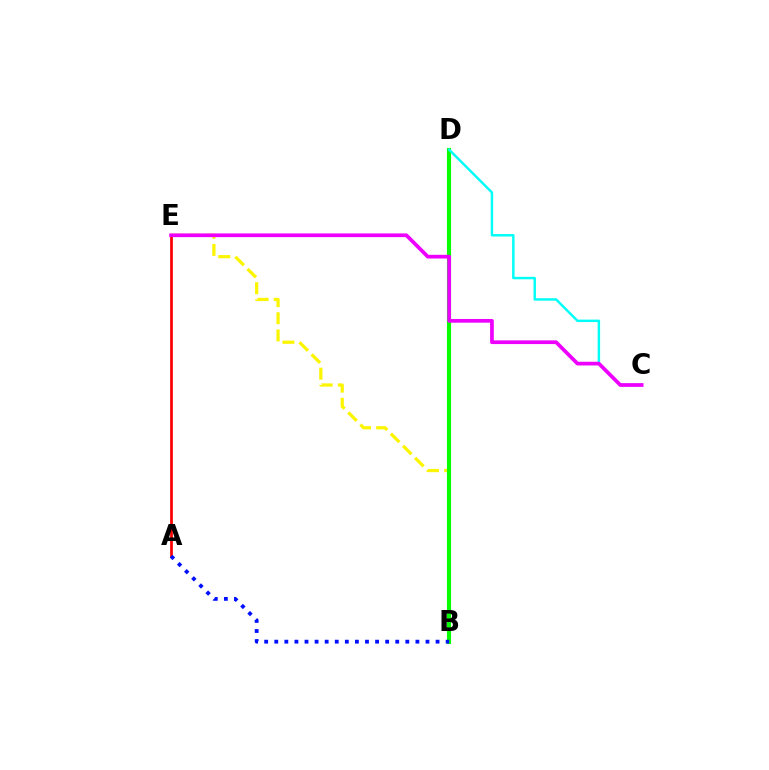{('A', 'E'): [{'color': '#ff0000', 'line_style': 'solid', 'thickness': 1.96}], ('B', 'E'): [{'color': '#fcf500', 'line_style': 'dashed', 'thickness': 2.33}], ('B', 'D'): [{'color': '#08ff00', 'line_style': 'solid', 'thickness': 2.97}], ('A', 'B'): [{'color': '#0010ff', 'line_style': 'dotted', 'thickness': 2.74}], ('C', 'D'): [{'color': '#00fff6', 'line_style': 'solid', 'thickness': 1.76}], ('C', 'E'): [{'color': '#ee00ff', 'line_style': 'solid', 'thickness': 2.68}]}